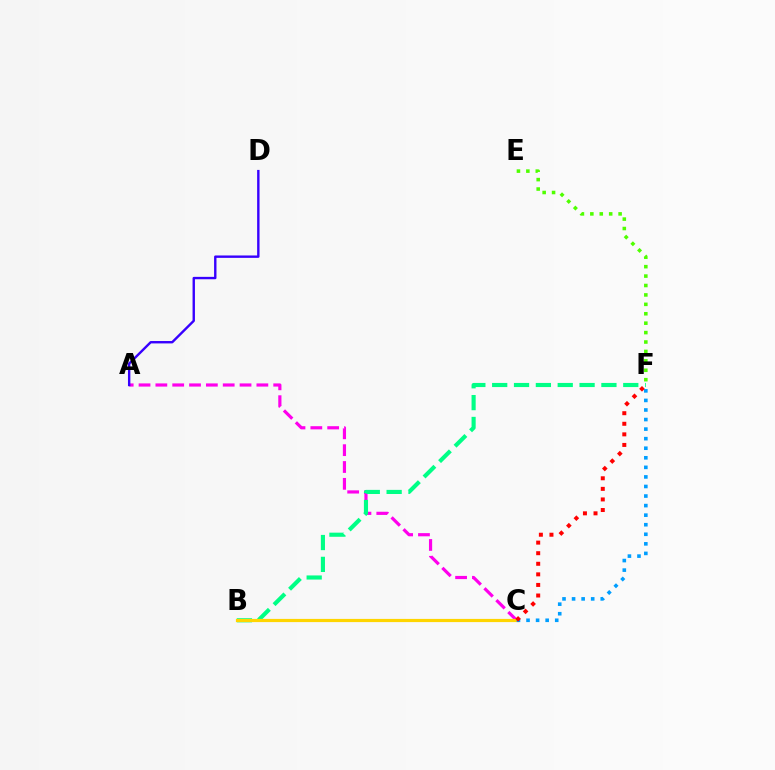{('A', 'C'): [{'color': '#ff00ed', 'line_style': 'dashed', 'thickness': 2.29}], ('B', 'F'): [{'color': '#00ff86', 'line_style': 'dashed', 'thickness': 2.97}], ('B', 'C'): [{'color': '#ffd500', 'line_style': 'solid', 'thickness': 2.3}], ('E', 'F'): [{'color': '#4fff00', 'line_style': 'dotted', 'thickness': 2.56}], ('A', 'D'): [{'color': '#3700ff', 'line_style': 'solid', 'thickness': 1.72}], ('C', 'F'): [{'color': '#009eff', 'line_style': 'dotted', 'thickness': 2.6}, {'color': '#ff0000', 'line_style': 'dotted', 'thickness': 2.87}]}